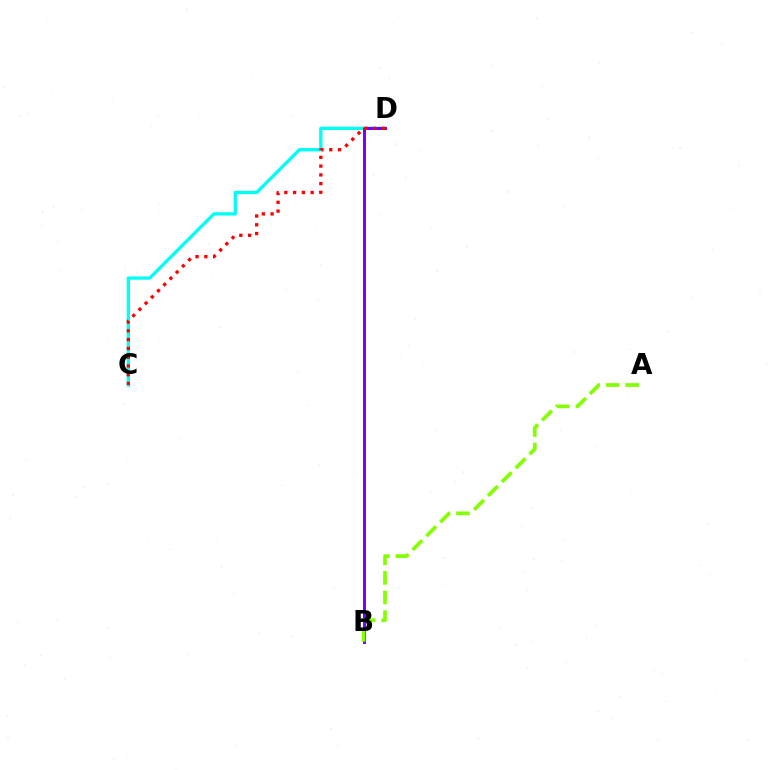{('C', 'D'): [{'color': '#00fff6', 'line_style': 'solid', 'thickness': 2.38}, {'color': '#ff0000', 'line_style': 'dotted', 'thickness': 2.38}], ('B', 'D'): [{'color': '#7200ff', 'line_style': 'solid', 'thickness': 2.12}], ('A', 'B'): [{'color': '#84ff00', 'line_style': 'dashed', 'thickness': 2.66}]}